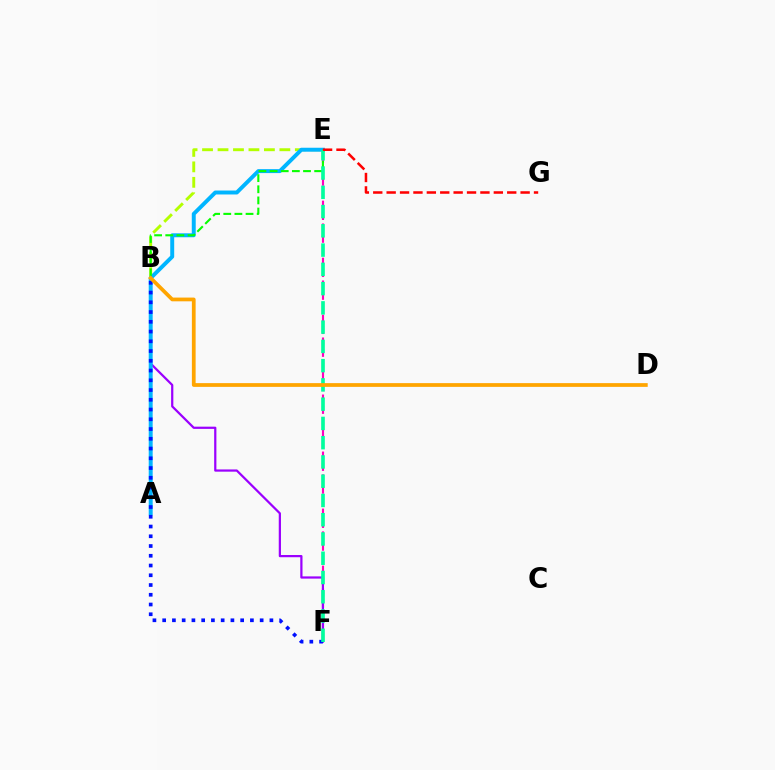{('B', 'E'): [{'color': '#b3ff00', 'line_style': 'dashed', 'thickness': 2.1}, {'color': '#08ff00', 'line_style': 'dashed', 'thickness': 1.51}], ('E', 'F'): [{'color': '#ff00bd', 'line_style': 'dashed', 'thickness': 1.55}, {'color': '#00ff9d', 'line_style': 'dashed', 'thickness': 2.62}], ('B', 'F'): [{'color': '#9b00ff', 'line_style': 'solid', 'thickness': 1.6}, {'color': '#0010ff', 'line_style': 'dotted', 'thickness': 2.65}], ('A', 'E'): [{'color': '#00b5ff', 'line_style': 'solid', 'thickness': 2.84}], ('E', 'G'): [{'color': '#ff0000', 'line_style': 'dashed', 'thickness': 1.82}], ('B', 'D'): [{'color': '#ffa500', 'line_style': 'solid', 'thickness': 2.69}]}